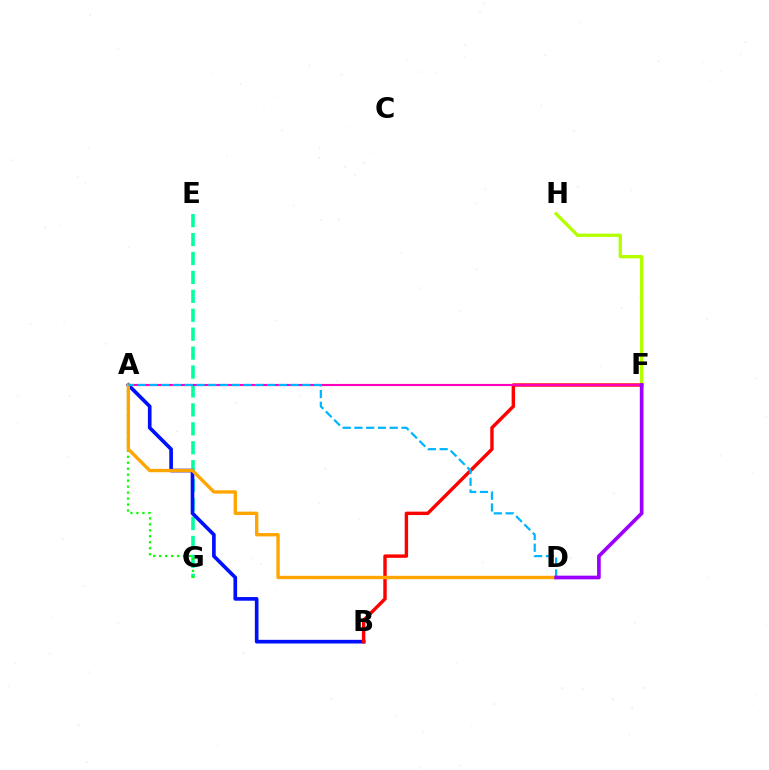{('F', 'H'): [{'color': '#b3ff00', 'line_style': 'solid', 'thickness': 2.38}], ('E', 'G'): [{'color': '#00ff9d', 'line_style': 'dashed', 'thickness': 2.57}], ('A', 'B'): [{'color': '#0010ff', 'line_style': 'solid', 'thickness': 2.63}], ('A', 'G'): [{'color': '#08ff00', 'line_style': 'dotted', 'thickness': 1.62}], ('B', 'F'): [{'color': '#ff0000', 'line_style': 'solid', 'thickness': 2.46}], ('A', 'F'): [{'color': '#ff00bd', 'line_style': 'solid', 'thickness': 1.54}], ('A', 'D'): [{'color': '#ffa500', 'line_style': 'solid', 'thickness': 2.42}, {'color': '#00b5ff', 'line_style': 'dashed', 'thickness': 1.6}], ('D', 'F'): [{'color': '#9b00ff', 'line_style': 'solid', 'thickness': 2.66}]}